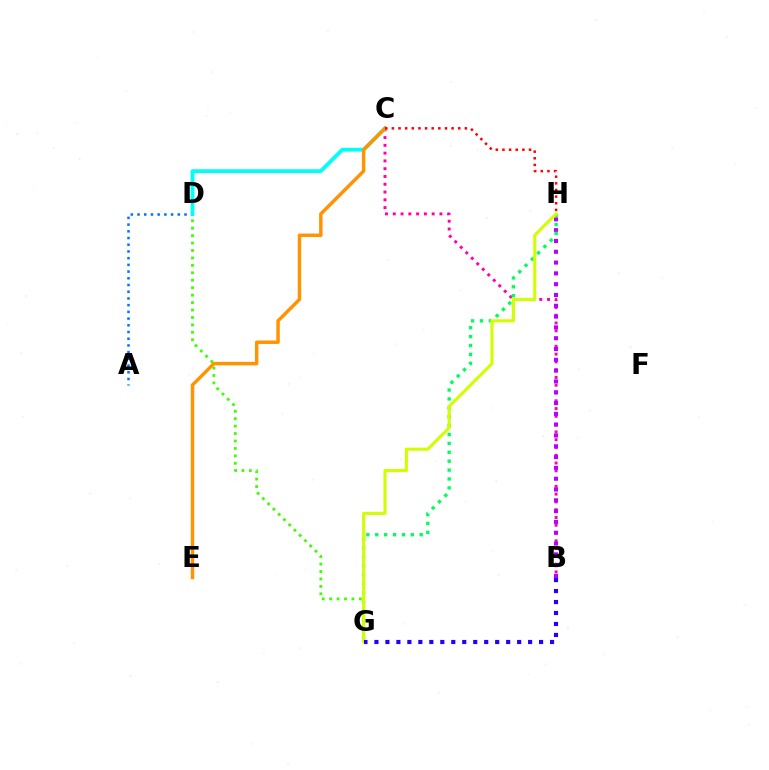{('D', 'G'): [{'color': '#3dff00', 'line_style': 'dotted', 'thickness': 2.02}], ('B', 'C'): [{'color': '#ff00ac', 'line_style': 'dotted', 'thickness': 2.11}], ('A', 'D'): [{'color': '#0074ff', 'line_style': 'dotted', 'thickness': 1.82}], ('B', 'H'): [{'color': '#b900ff', 'line_style': 'dotted', 'thickness': 2.94}], ('C', 'D'): [{'color': '#00fff6', 'line_style': 'solid', 'thickness': 2.74}], ('G', 'H'): [{'color': '#00ff5c', 'line_style': 'dotted', 'thickness': 2.42}, {'color': '#d1ff00', 'line_style': 'solid', 'thickness': 2.22}], ('C', 'E'): [{'color': '#ff9400', 'line_style': 'solid', 'thickness': 2.49}], ('B', 'G'): [{'color': '#2500ff', 'line_style': 'dotted', 'thickness': 2.98}], ('C', 'H'): [{'color': '#ff0000', 'line_style': 'dotted', 'thickness': 1.8}]}